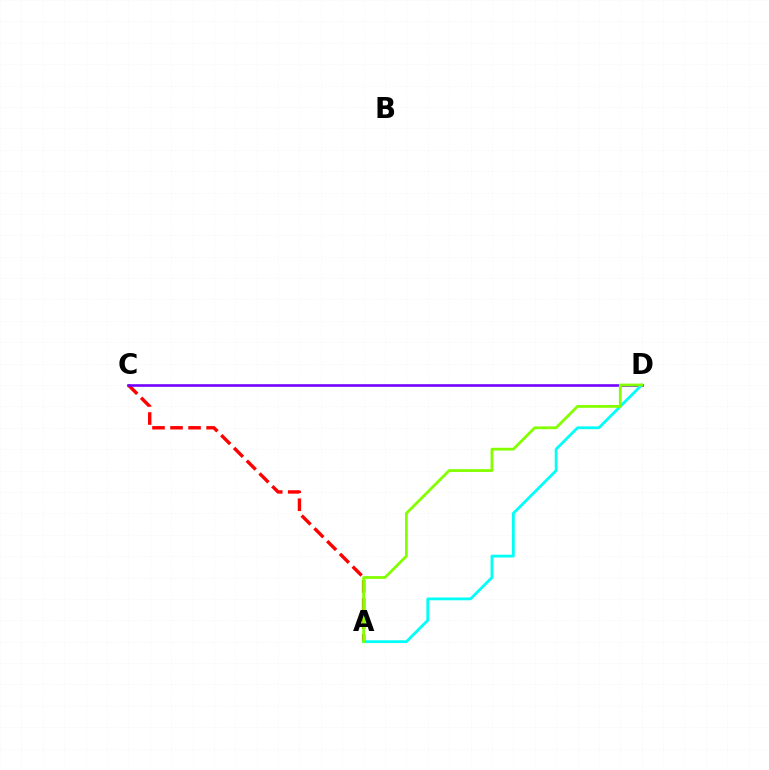{('A', 'C'): [{'color': '#ff0000', 'line_style': 'dashed', 'thickness': 2.45}], ('C', 'D'): [{'color': '#7200ff', 'line_style': 'solid', 'thickness': 1.87}], ('A', 'D'): [{'color': '#00fff6', 'line_style': 'solid', 'thickness': 2.01}, {'color': '#84ff00', 'line_style': 'solid', 'thickness': 2.01}]}